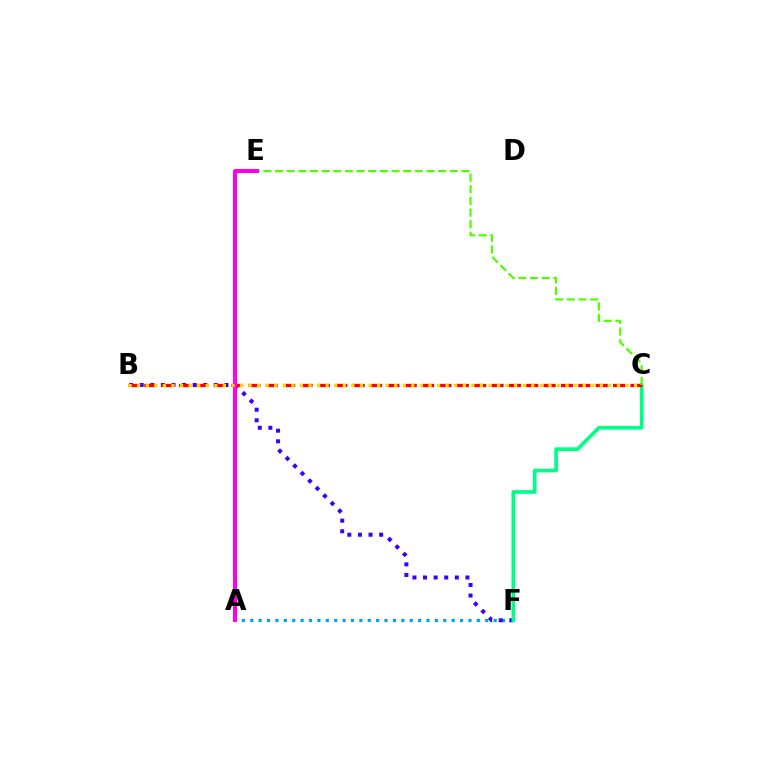{('A', 'F'): [{'color': '#009eff', 'line_style': 'dotted', 'thickness': 2.28}], ('B', 'F'): [{'color': '#3700ff', 'line_style': 'dotted', 'thickness': 2.88}], ('C', 'F'): [{'color': '#00ff86', 'line_style': 'solid', 'thickness': 2.65}], ('B', 'C'): [{'color': '#ff0000', 'line_style': 'dashed', 'thickness': 2.36}, {'color': '#ffd500', 'line_style': 'dotted', 'thickness': 2.33}], ('C', 'E'): [{'color': '#4fff00', 'line_style': 'dashed', 'thickness': 1.58}], ('A', 'E'): [{'color': '#ff00ed', 'line_style': 'solid', 'thickness': 2.9}]}